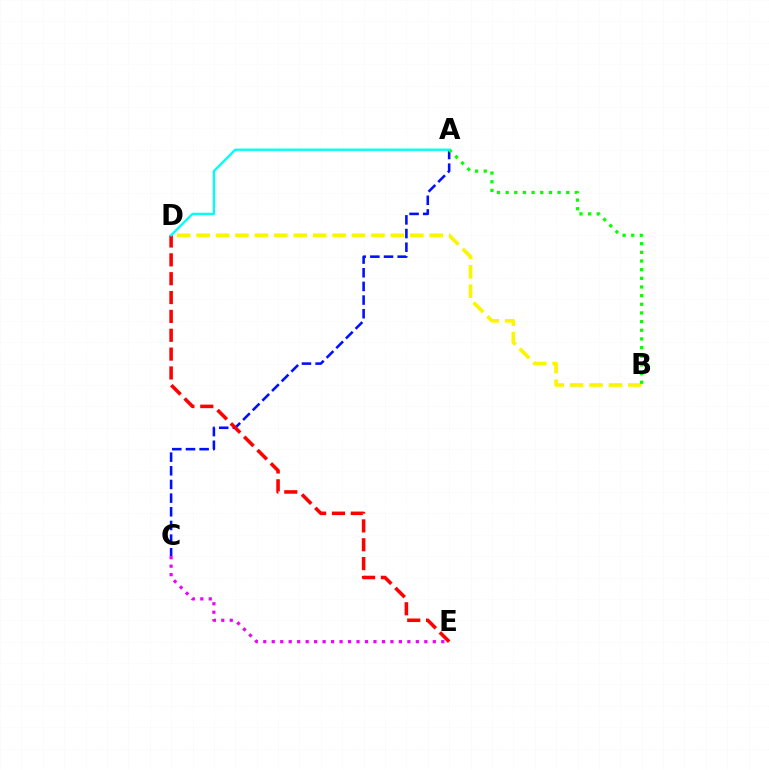{('C', 'E'): [{'color': '#ee00ff', 'line_style': 'dotted', 'thickness': 2.3}], ('A', 'C'): [{'color': '#0010ff', 'line_style': 'dashed', 'thickness': 1.86}], ('B', 'D'): [{'color': '#fcf500', 'line_style': 'dashed', 'thickness': 2.64}], ('A', 'B'): [{'color': '#08ff00', 'line_style': 'dotted', 'thickness': 2.35}], ('D', 'E'): [{'color': '#ff0000', 'line_style': 'dashed', 'thickness': 2.56}], ('A', 'D'): [{'color': '#00fff6', 'line_style': 'solid', 'thickness': 1.68}]}